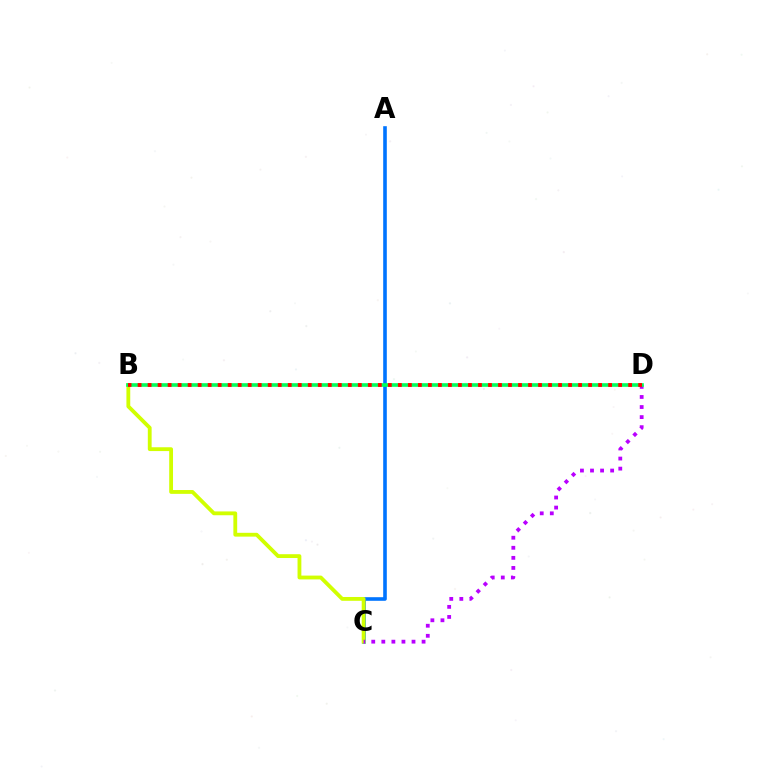{('A', 'C'): [{'color': '#0074ff', 'line_style': 'solid', 'thickness': 2.6}], ('B', 'C'): [{'color': '#d1ff00', 'line_style': 'solid', 'thickness': 2.75}], ('C', 'D'): [{'color': '#b900ff', 'line_style': 'dotted', 'thickness': 2.73}], ('B', 'D'): [{'color': '#00ff5c', 'line_style': 'solid', 'thickness': 2.63}, {'color': '#ff0000', 'line_style': 'dotted', 'thickness': 2.72}]}